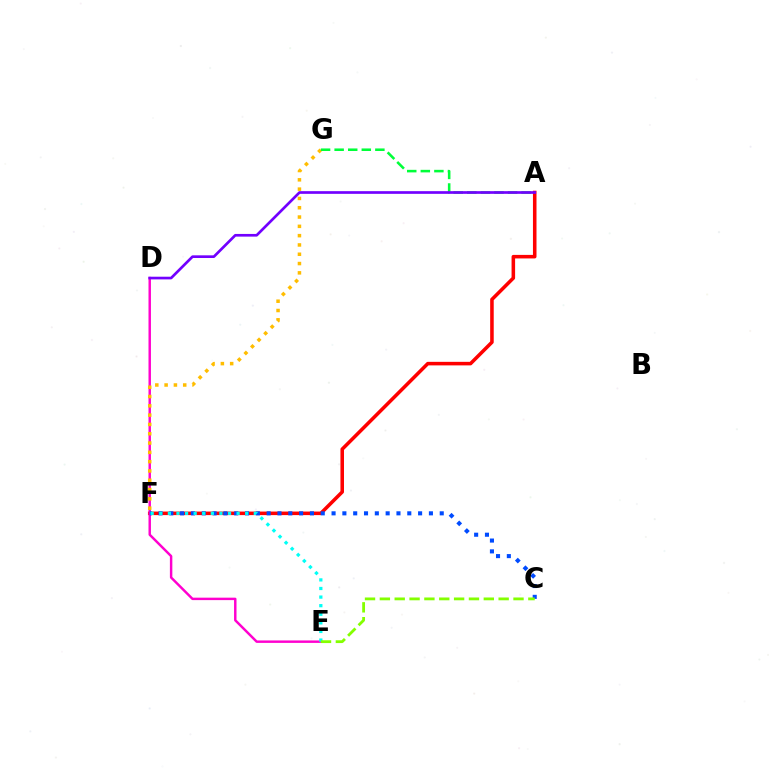{('A', 'F'): [{'color': '#ff0000', 'line_style': 'solid', 'thickness': 2.55}], ('D', 'E'): [{'color': '#ff00cf', 'line_style': 'solid', 'thickness': 1.77}], ('F', 'G'): [{'color': '#ffbd00', 'line_style': 'dotted', 'thickness': 2.53}], ('C', 'F'): [{'color': '#004bff', 'line_style': 'dotted', 'thickness': 2.94}], ('A', 'G'): [{'color': '#00ff39', 'line_style': 'dashed', 'thickness': 1.84}], ('E', 'F'): [{'color': '#00fff6', 'line_style': 'dotted', 'thickness': 2.33}], ('C', 'E'): [{'color': '#84ff00', 'line_style': 'dashed', 'thickness': 2.02}], ('A', 'D'): [{'color': '#7200ff', 'line_style': 'solid', 'thickness': 1.93}]}